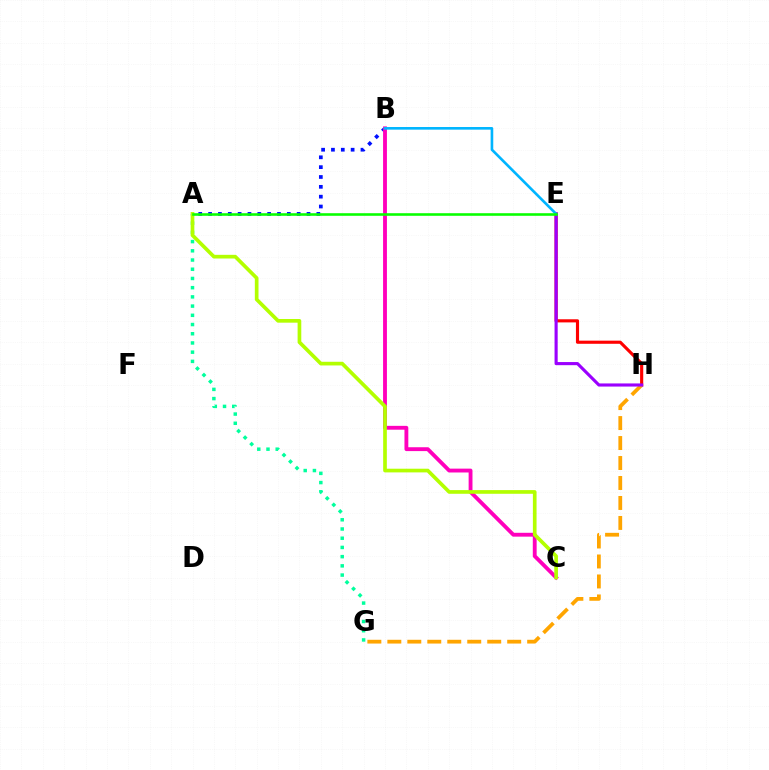{('A', 'B'): [{'color': '#0010ff', 'line_style': 'dotted', 'thickness': 2.67}], ('E', 'H'): [{'color': '#ff0000', 'line_style': 'solid', 'thickness': 2.25}, {'color': '#9b00ff', 'line_style': 'solid', 'thickness': 2.25}], ('B', 'C'): [{'color': '#ff00bd', 'line_style': 'solid', 'thickness': 2.77}], ('G', 'H'): [{'color': '#ffa500', 'line_style': 'dashed', 'thickness': 2.71}], ('A', 'G'): [{'color': '#00ff9d', 'line_style': 'dotted', 'thickness': 2.5}], ('A', 'C'): [{'color': '#b3ff00', 'line_style': 'solid', 'thickness': 2.65}], ('B', 'E'): [{'color': '#00b5ff', 'line_style': 'solid', 'thickness': 1.9}], ('A', 'E'): [{'color': '#08ff00', 'line_style': 'solid', 'thickness': 1.86}]}